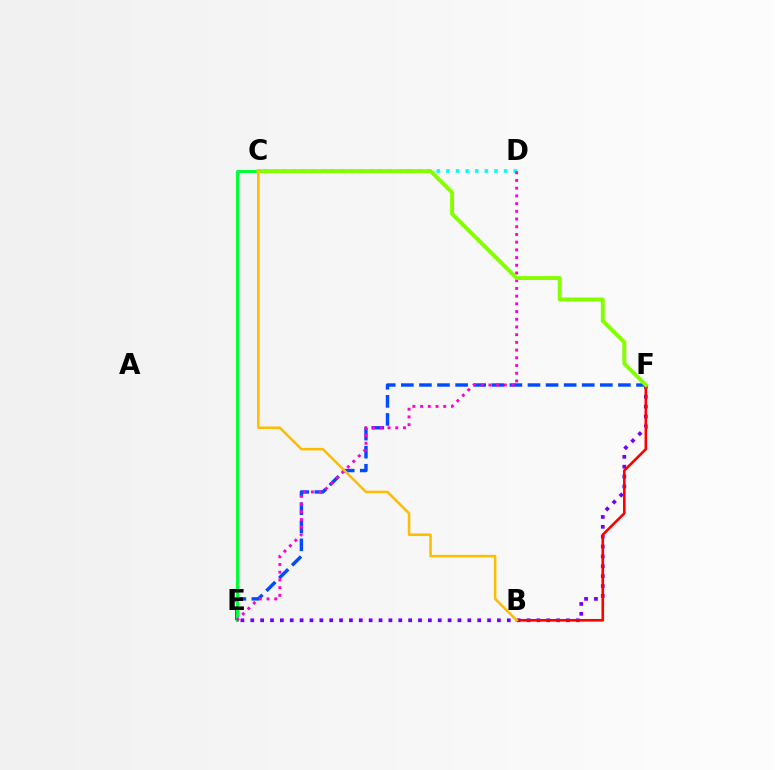{('E', 'F'): [{'color': '#004bff', 'line_style': 'dashed', 'thickness': 2.46}, {'color': '#7200ff', 'line_style': 'dotted', 'thickness': 2.68}], ('C', 'E'): [{'color': '#00ff39', 'line_style': 'solid', 'thickness': 2.14}], ('C', 'D'): [{'color': '#00fff6', 'line_style': 'dotted', 'thickness': 2.61}], ('B', 'F'): [{'color': '#ff0000', 'line_style': 'solid', 'thickness': 1.88}], ('D', 'E'): [{'color': '#ff00cf', 'line_style': 'dotted', 'thickness': 2.09}], ('C', 'F'): [{'color': '#84ff00', 'line_style': 'solid', 'thickness': 2.83}], ('B', 'C'): [{'color': '#ffbd00', 'line_style': 'solid', 'thickness': 1.83}]}